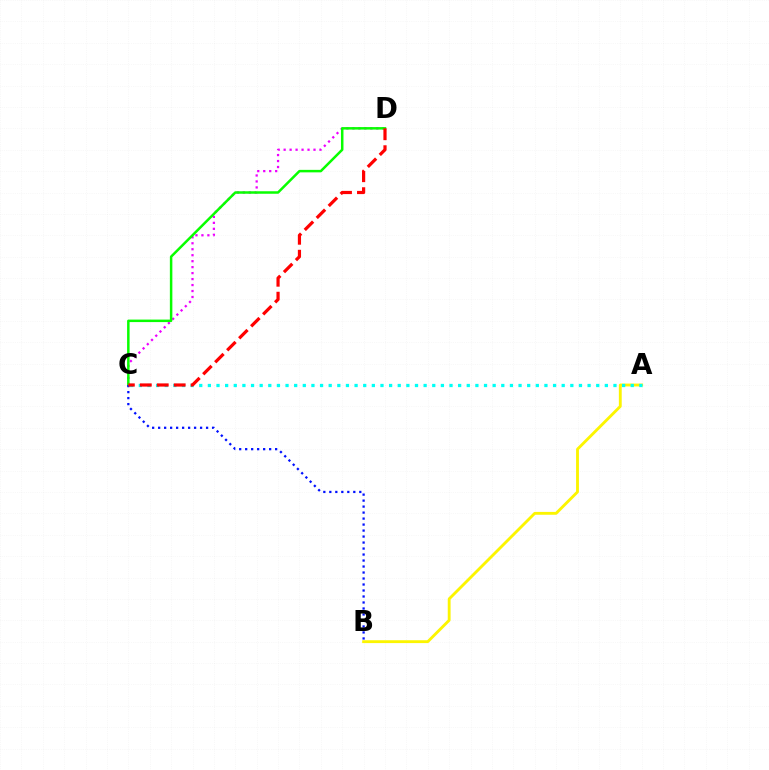{('C', 'D'): [{'color': '#ee00ff', 'line_style': 'dotted', 'thickness': 1.62}, {'color': '#08ff00', 'line_style': 'solid', 'thickness': 1.8}, {'color': '#ff0000', 'line_style': 'dashed', 'thickness': 2.3}], ('A', 'B'): [{'color': '#fcf500', 'line_style': 'solid', 'thickness': 2.05}], ('B', 'C'): [{'color': '#0010ff', 'line_style': 'dotted', 'thickness': 1.63}], ('A', 'C'): [{'color': '#00fff6', 'line_style': 'dotted', 'thickness': 2.34}]}